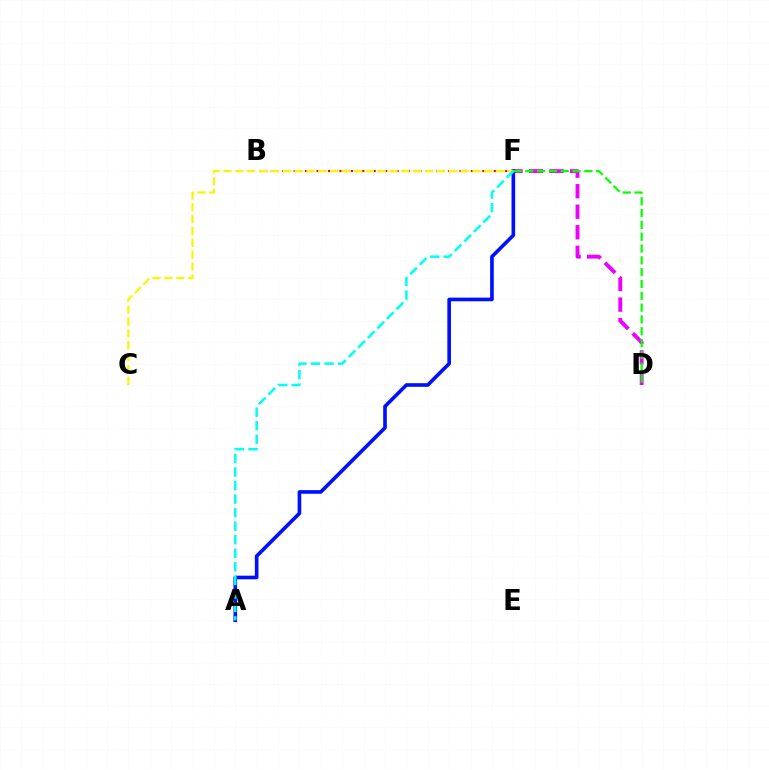{('D', 'F'): [{'color': '#ee00ff', 'line_style': 'dashed', 'thickness': 2.79}, {'color': '#08ff00', 'line_style': 'dashed', 'thickness': 1.61}], ('A', 'F'): [{'color': '#0010ff', 'line_style': 'solid', 'thickness': 2.62}, {'color': '#00fff6', 'line_style': 'dashed', 'thickness': 1.84}], ('B', 'F'): [{'color': '#ff0000', 'line_style': 'dotted', 'thickness': 1.55}], ('C', 'F'): [{'color': '#fcf500', 'line_style': 'dashed', 'thickness': 1.61}]}